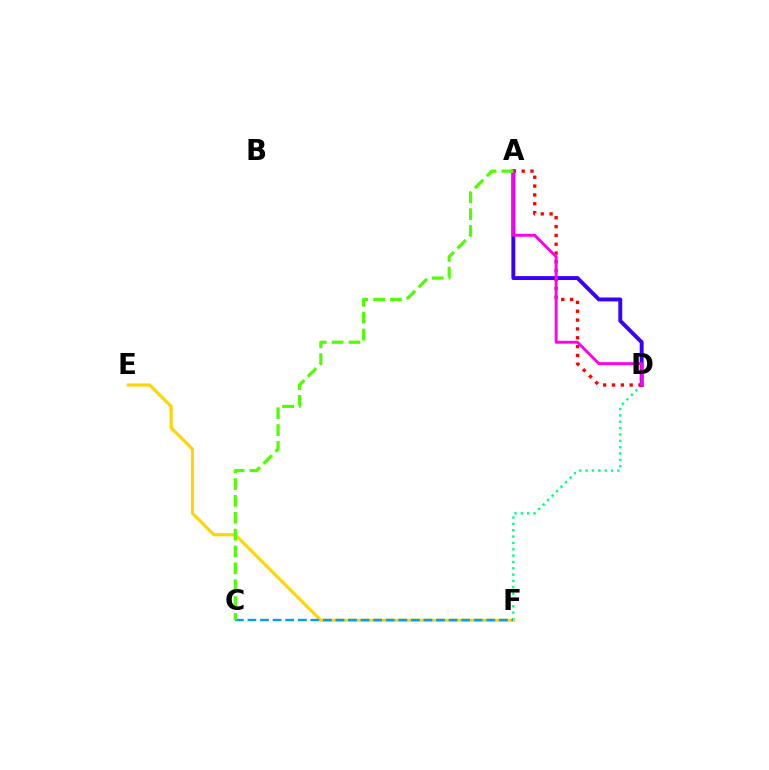{('D', 'F'): [{'color': '#00ff86', 'line_style': 'dotted', 'thickness': 1.72}], ('A', 'D'): [{'color': '#3700ff', 'line_style': 'solid', 'thickness': 2.82}, {'color': '#ff0000', 'line_style': 'dotted', 'thickness': 2.4}, {'color': '#ff00ed', 'line_style': 'solid', 'thickness': 2.09}], ('E', 'F'): [{'color': '#ffd500', 'line_style': 'solid', 'thickness': 2.26}], ('C', 'F'): [{'color': '#009eff', 'line_style': 'dashed', 'thickness': 1.71}], ('A', 'C'): [{'color': '#4fff00', 'line_style': 'dashed', 'thickness': 2.29}]}